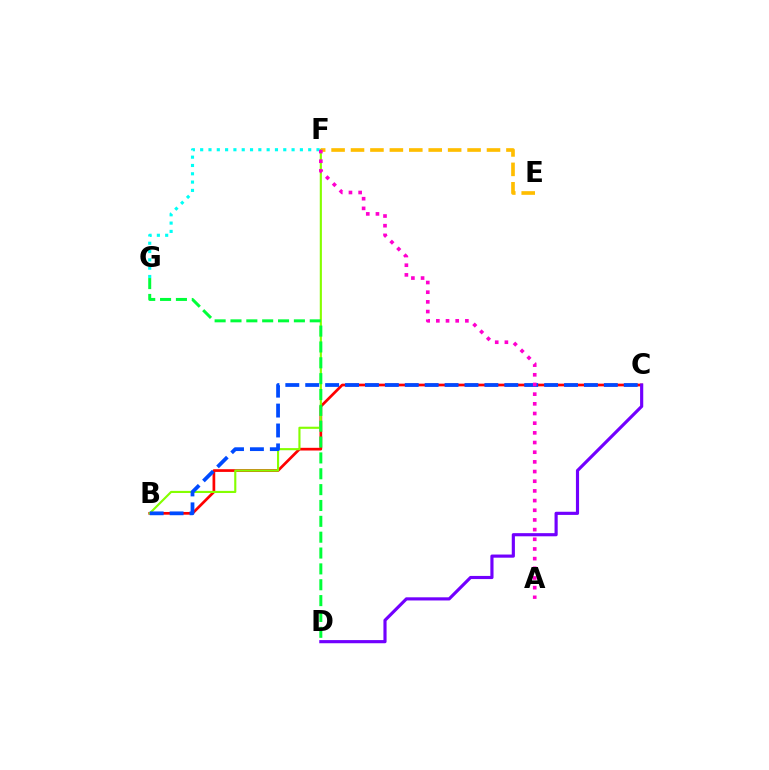{('B', 'C'): [{'color': '#ff0000', 'line_style': 'solid', 'thickness': 1.95}, {'color': '#004bff', 'line_style': 'dashed', 'thickness': 2.7}], ('B', 'F'): [{'color': '#84ff00', 'line_style': 'solid', 'thickness': 1.53}], ('F', 'G'): [{'color': '#00fff6', 'line_style': 'dotted', 'thickness': 2.26}], ('D', 'G'): [{'color': '#00ff39', 'line_style': 'dashed', 'thickness': 2.15}], ('E', 'F'): [{'color': '#ffbd00', 'line_style': 'dashed', 'thickness': 2.64}], ('C', 'D'): [{'color': '#7200ff', 'line_style': 'solid', 'thickness': 2.27}], ('A', 'F'): [{'color': '#ff00cf', 'line_style': 'dotted', 'thickness': 2.63}]}